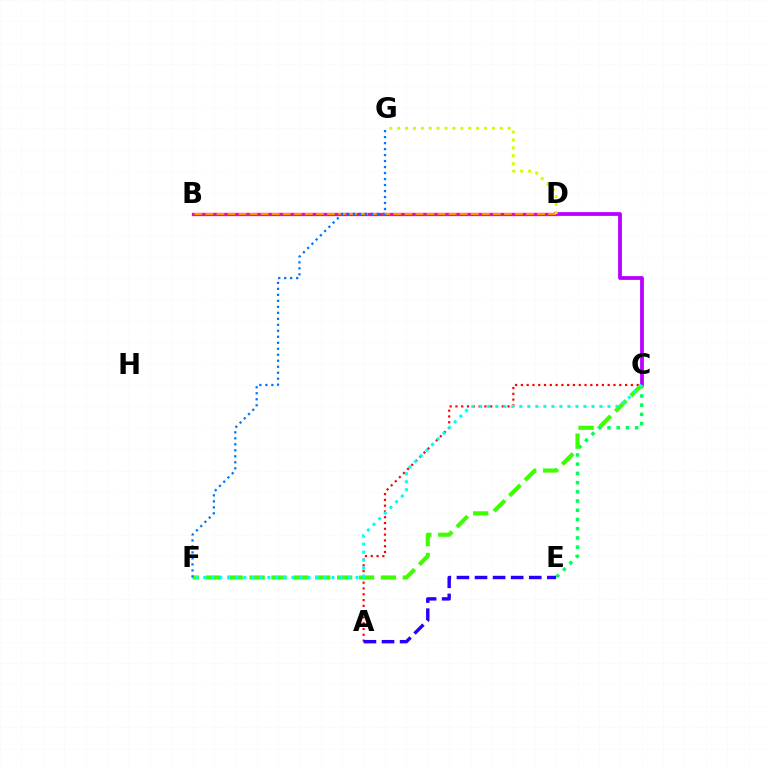{('C', 'D'): [{'color': '#b900ff', 'line_style': 'solid', 'thickness': 2.72}], ('A', 'C'): [{'color': '#ff0000', 'line_style': 'dotted', 'thickness': 1.57}], ('C', 'E'): [{'color': '#00ff5c', 'line_style': 'dotted', 'thickness': 2.5}], ('B', 'D'): [{'color': '#ff00ac', 'line_style': 'solid', 'thickness': 2.36}, {'color': '#ff9400', 'line_style': 'dashed', 'thickness': 1.5}], ('D', 'G'): [{'color': '#d1ff00', 'line_style': 'dotted', 'thickness': 2.15}], ('C', 'F'): [{'color': '#3dff00', 'line_style': 'dashed', 'thickness': 2.97}, {'color': '#00fff6', 'line_style': 'dotted', 'thickness': 2.18}], ('F', 'G'): [{'color': '#0074ff', 'line_style': 'dotted', 'thickness': 1.63}], ('A', 'E'): [{'color': '#2500ff', 'line_style': 'dashed', 'thickness': 2.46}]}